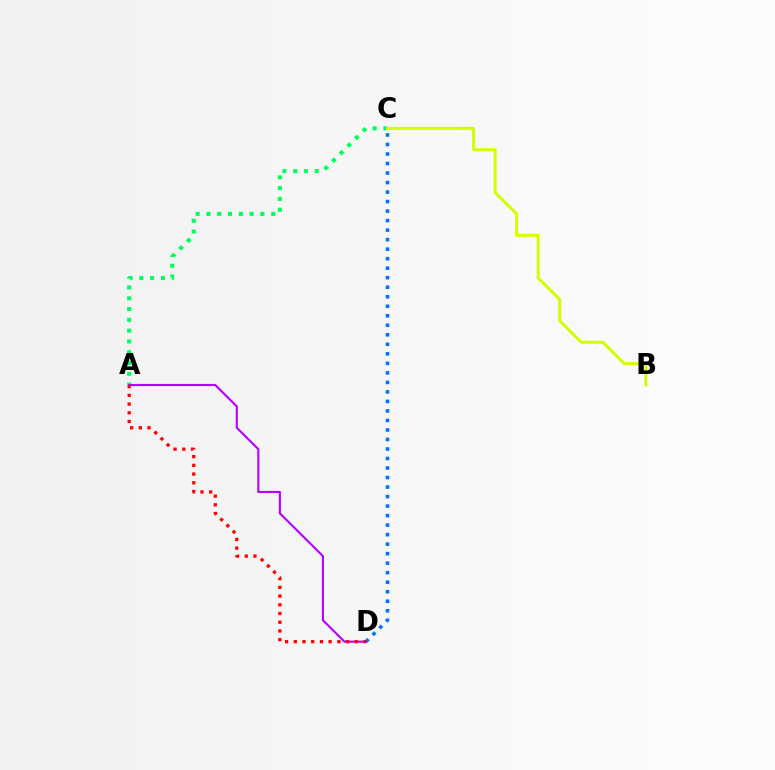{('C', 'D'): [{'color': '#0074ff', 'line_style': 'dotted', 'thickness': 2.59}], ('A', 'C'): [{'color': '#00ff5c', 'line_style': 'dotted', 'thickness': 2.93}], ('A', 'D'): [{'color': '#b900ff', 'line_style': 'solid', 'thickness': 1.53}, {'color': '#ff0000', 'line_style': 'dotted', 'thickness': 2.37}], ('B', 'C'): [{'color': '#d1ff00', 'line_style': 'solid', 'thickness': 2.13}]}